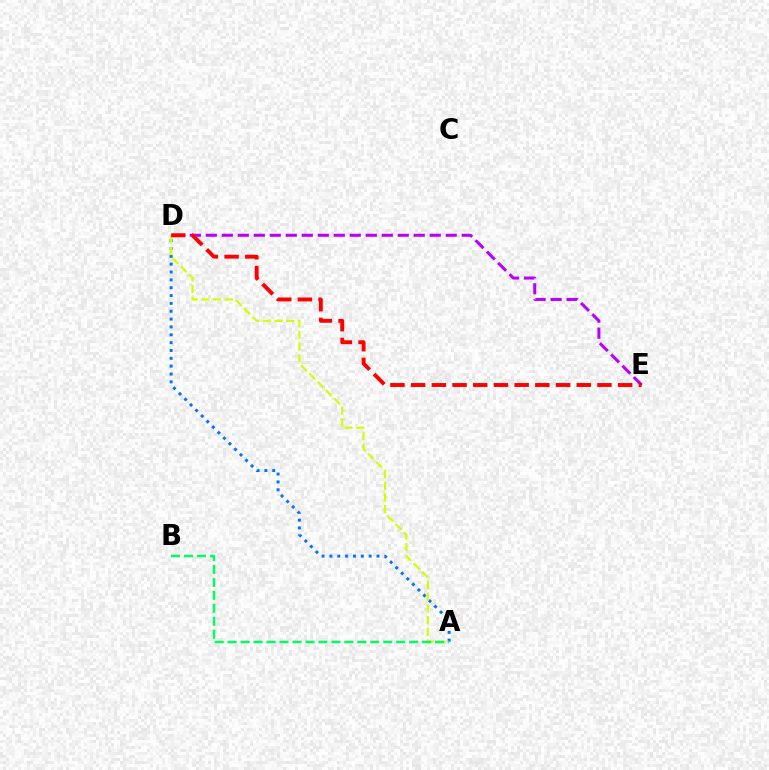{('D', 'E'): [{'color': '#b900ff', 'line_style': 'dashed', 'thickness': 2.17}, {'color': '#ff0000', 'line_style': 'dashed', 'thickness': 2.81}], ('A', 'D'): [{'color': '#0074ff', 'line_style': 'dotted', 'thickness': 2.13}, {'color': '#d1ff00', 'line_style': 'dashed', 'thickness': 1.59}], ('A', 'B'): [{'color': '#00ff5c', 'line_style': 'dashed', 'thickness': 1.76}]}